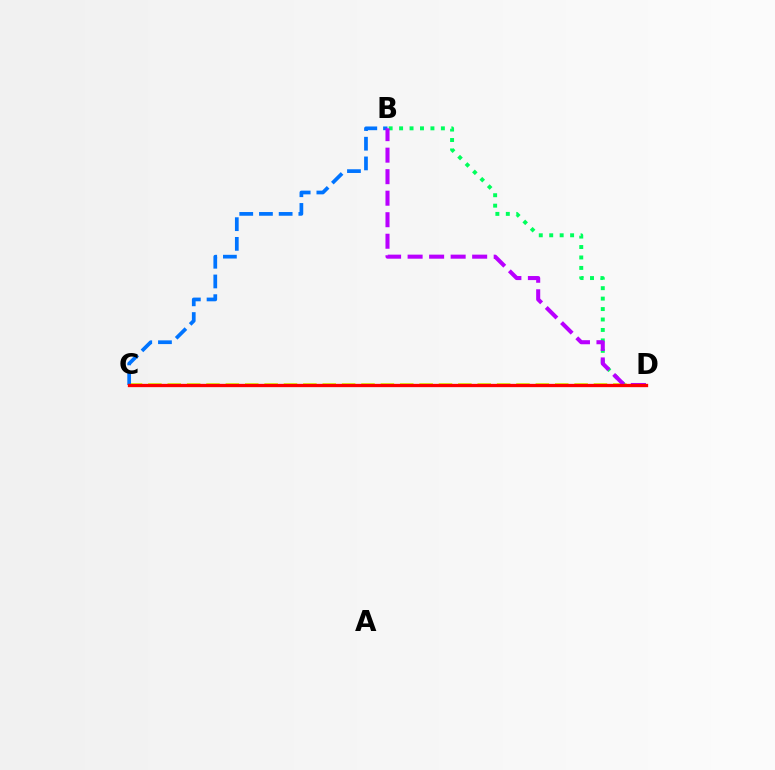{('C', 'D'): [{'color': '#d1ff00', 'line_style': 'dashed', 'thickness': 2.63}, {'color': '#ff0000', 'line_style': 'solid', 'thickness': 2.38}], ('B', 'C'): [{'color': '#0074ff', 'line_style': 'dashed', 'thickness': 2.68}], ('B', 'D'): [{'color': '#00ff5c', 'line_style': 'dotted', 'thickness': 2.84}, {'color': '#b900ff', 'line_style': 'dashed', 'thickness': 2.92}]}